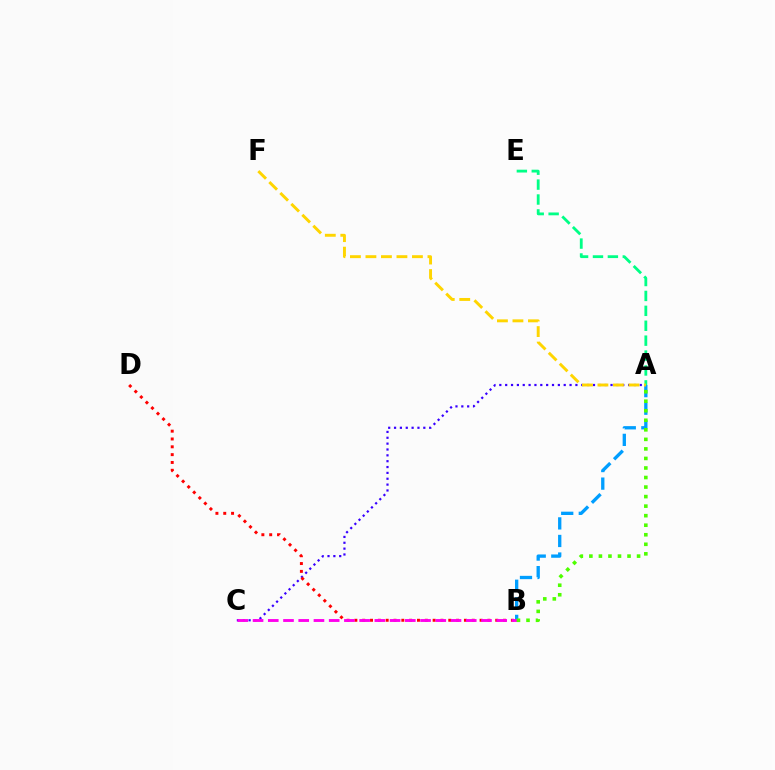{('A', 'C'): [{'color': '#3700ff', 'line_style': 'dotted', 'thickness': 1.59}], ('B', 'D'): [{'color': '#ff0000', 'line_style': 'dotted', 'thickness': 2.13}], ('A', 'B'): [{'color': '#009eff', 'line_style': 'dashed', 'thickness': 2.39}, {'color': '#4fff00', 'line_style': 'dotted', 'thickness': 2.59}], ('B', 'C'): [{'color': '#ff00ed', 'line_style': 'dashed', 'thickness': 2.07}], ('A', 'E'): [{'color': '#00ff86', 'line_style': 'dashed', 'thickness': 2.03}], ('A', 'F'): [{'color': '#ffd500', 'line_style': 'dashed', 'thickness': 2.11}]}